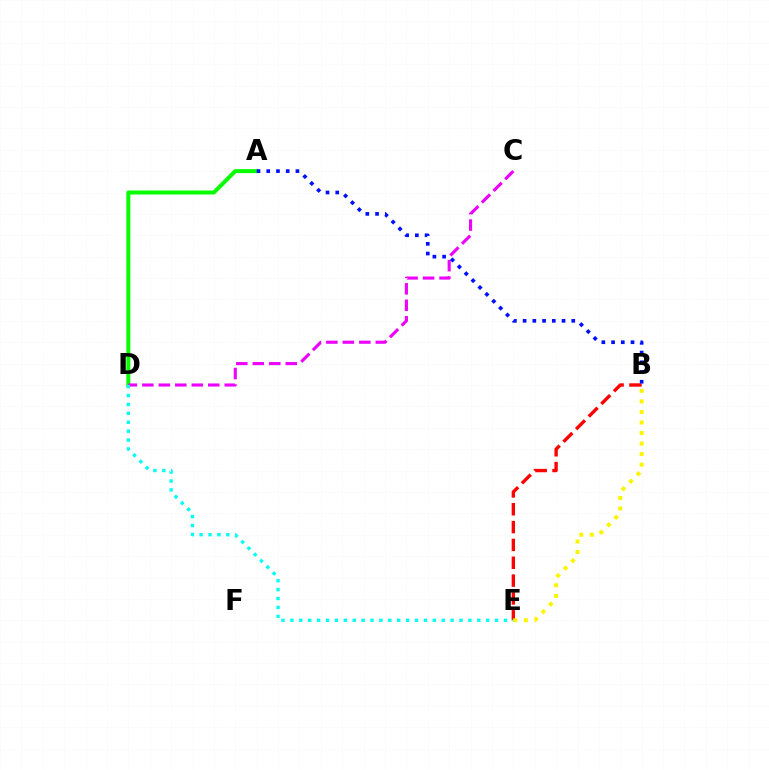{('A', 'D'): [{'color': '#08ff00', 'line_style': 'solid', 'thickness': 2.88}], ('B', 'E'): [{'color': '#ff0000', 'line_style': 'dashed', 'thickness': 2.42}, {'color': '#fcf500', 'line_style': 'dotted', 'thickness': 2.86}], ('C', 'D'): [{'color': '#ee00ff', 'line_style': 'dashed', 'thickness': 2.24}], ('A', 'B'): [{'color': '#0010ff', 'line_style': 'dotted', 'thickness': 2.64}], ('D', 'E'): [{'color': '#00fff6', 'line_style': 'dotted', 'thickness': 2.42}]}